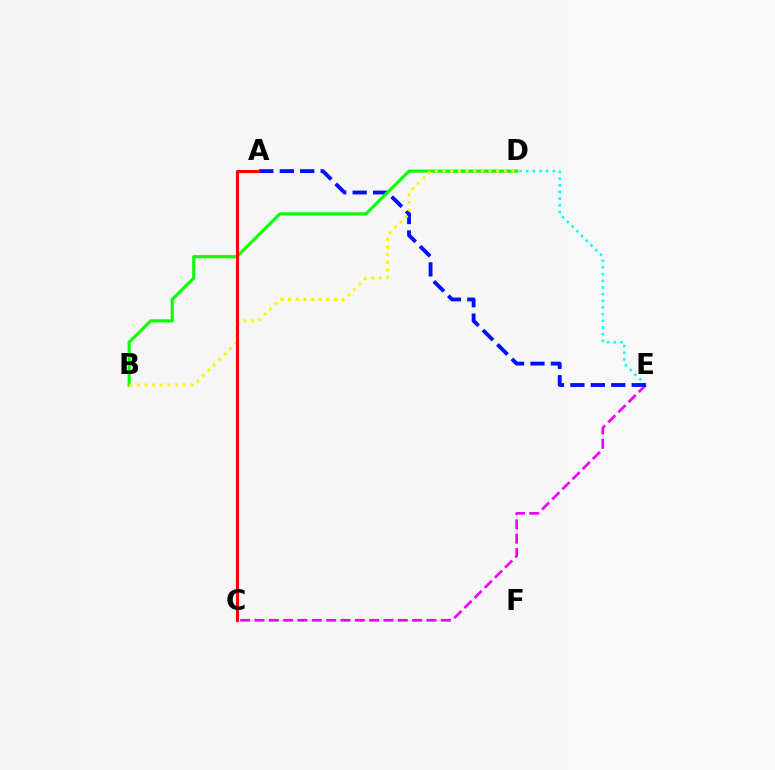{('D', 'E'): [{'color': '#00fff6', 'line_style': 'dotted', 'thickness': 1.81}], ('C', 'E'): [{'color': '#ee00ff', 'line_style': 'dashed', 'thickness': 1.95}], ('A', 'E'): [{'color': '#0010ff', 'line_style': 'dashed', 'thickness': 2.78}], ('B', 'D'): [{'color': '#08ff00', 'line_style': 'solid', 'thickness': 2.25}, {'color': '#fcf500', 'line_style': 'dotted', 'thickness': 2.08}], ('A', 'C'): [{'color': '#ff0000', 'line_style': 'solid', 'thickness': 2.22}]}